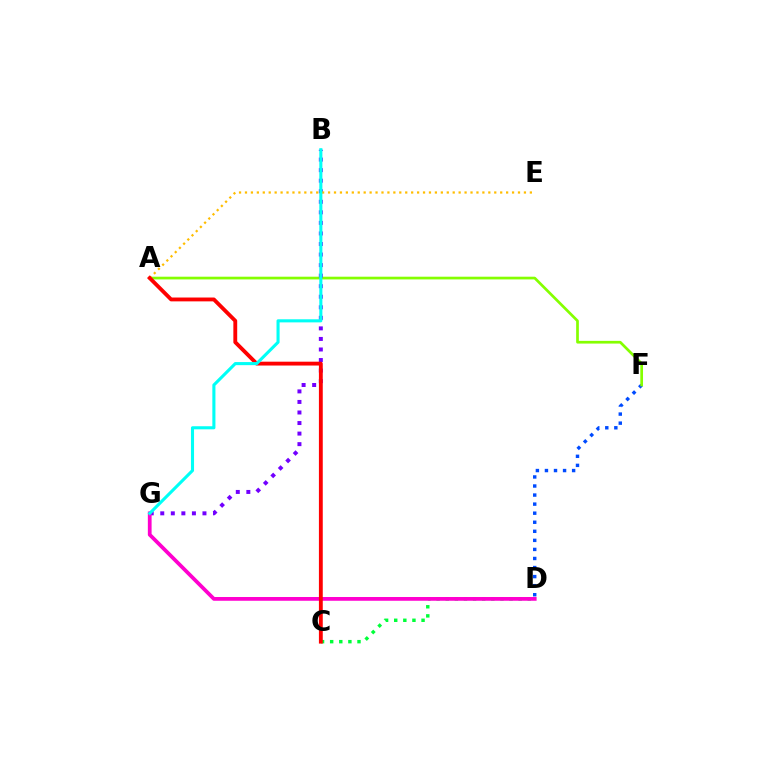{('C', 'D'): [{'color': '#00ff39', 'line_style': 'dotted', 'thickness': 2.48}], ('D', 'F'): [{'color': '#004bff', 'line_style': 'dotted', 'thickness': 2.46}], ('A', 'F'): [{'color': '#84ff00', 'line_style': 'solid', 'thickness': 1.95}], ('B', 'G'): [{'color': '#7200ff', 'line_style': 'dotted', 'thickness': 2.87}, {'color': '#00fff6', 'line_style': 'solid', 'thickness': 2.22}], ('D', 'G'): [{'color': '#ff00cf', 'line_style': 'solid', 'thickness': 2.7}], ('A', 'E'): [{'color': '#ffbd00', 'line_style': 'dotted', 'thickness': 1.61}], ('A', 'C'): [{'color': '#ff0000', 'line_style': 'solid', 'thickness': 2.77}]}